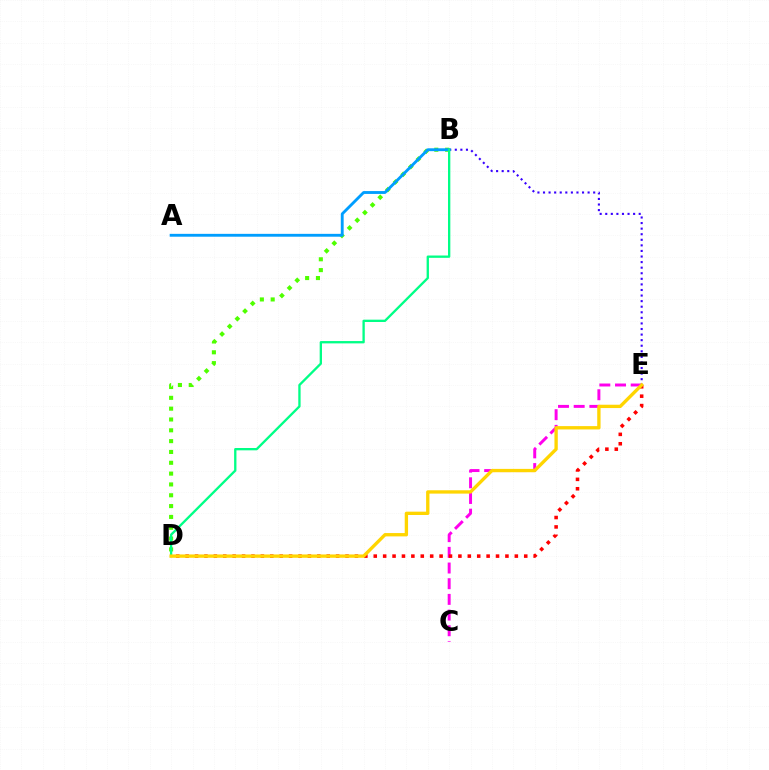{('C', 'E'): [{'color': '#ff00ed', 'line_style': 'dashed', 'thickness': 2.13}], ('B', 'E'): [{'color': '#3700ff', 'line_style': 'dotted', 'thickness': 1.51}], ('D', 'E'): [{'color': '#ff0000', 'line_style': 'dotted', 'thickness': 2.56}, {'color': '#ffd500', 'line_style': 'solid', 'thickness': 2.4}], ('B', 'D'): [{'color': '#4fff00', 'line_style': 'dotted', 'thickness': 2.94}, {'color': '#00ff86', 'line_style': 'solid', 'thickness': 1.67}], ('A', 'B'): [{'color': '#009eff', 'line_style': 'solid', 'thickness': 2.06}]}